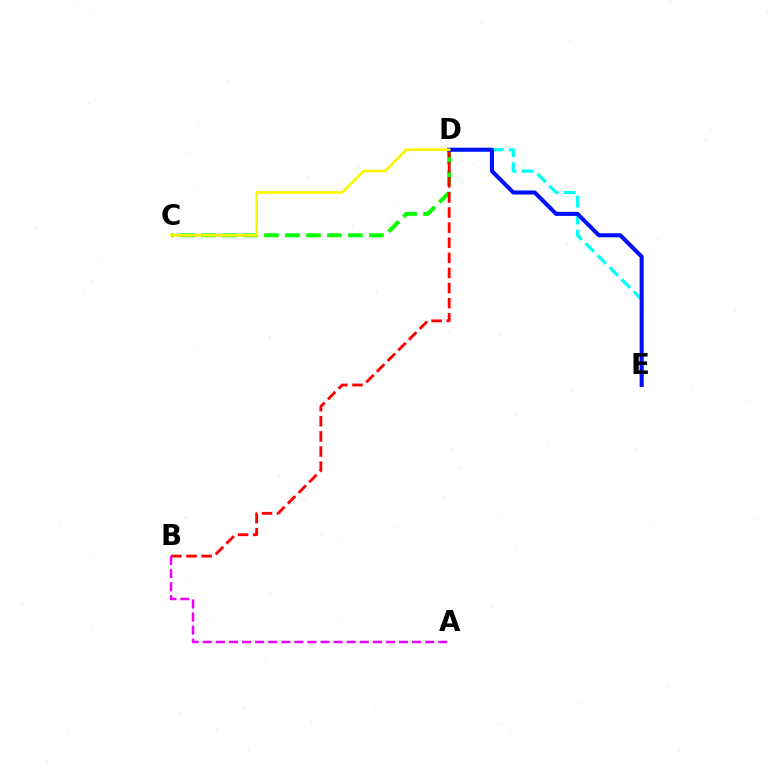{('C', 'D'): [{'color': '#08ff00', 'line_style': 'dashed', 'thickness': 2.85}, {'color': '#fcf500', 'line_style': 'solid', 'thickness': 1.91}], ('D', 'E'): [{'color': '#00fff6', 'line_style': 'dashed', 'thickness': 2.31}, {'color': '#0010ff', 'line_style': 'solid', 'thickness': 2.93}], ('B', 'D'): [{'color': '#ff0000', 'line_style': 'dashed', 'thickness': 2.05}], ('A', 'B'): [{'color': '#ee00ff', 'line_style': 'dashed', 'thickness': 1.78}]}